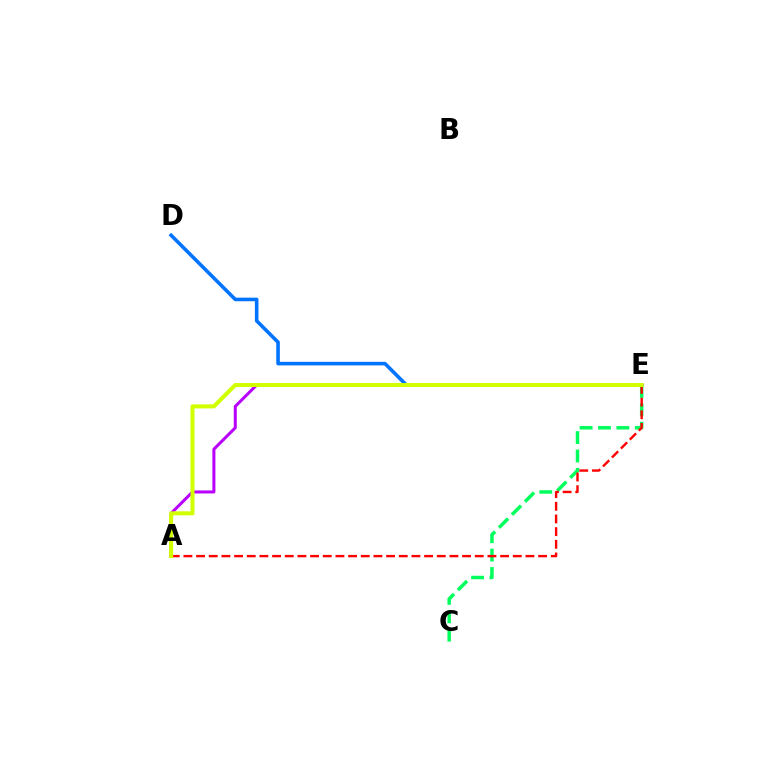{('D', 'E'): [{'color': '#0074ff', 'line_style': 'solid', 'thickness': 2.58}], ('A', 'E'): [{'color': '#b900ff', 'line_style': 'solid', 'thickness': 2.18}, {'color': '#ff0000', 'line_style': 'dashed', 'thickness': 1.72}, {'color': '#d1ff00', 'line_style': 'solid', 'thickness': 2.91}], ('C', 'E'): [{'color': '#00ff5c', 'line_style': 'dashed', 'thickness': 2.5}]}